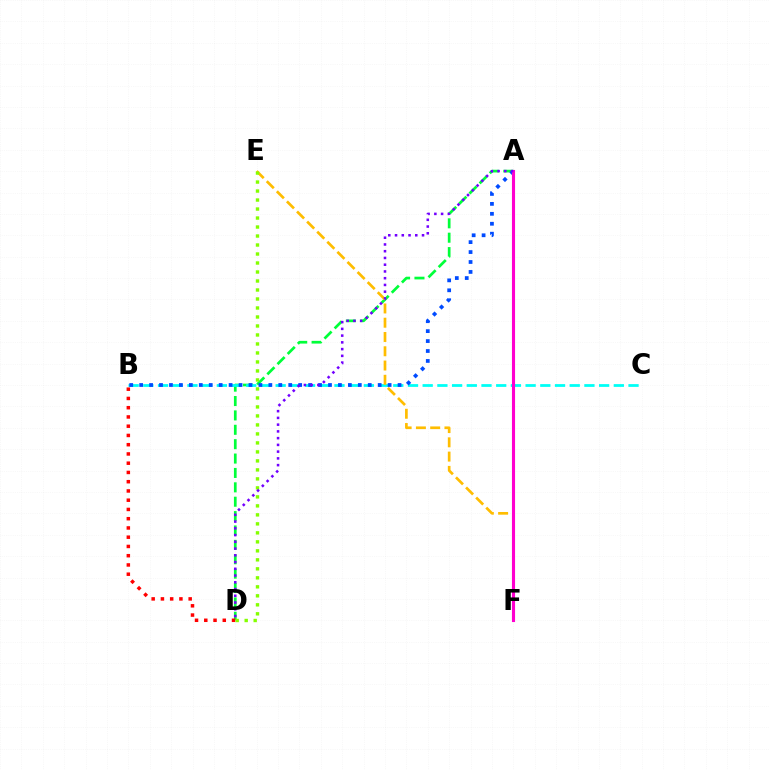{('A', 'D'): [{'color': '#00ff39', 'line_style': 'dashed', 'thickness': 1.95}, {'color': '#7200ff', 'line_style': 'dotted', 'thickness': 1.83}], ('B', 'C'): [{'color': '#00fff6', 'line_style': 'dashed', 'thickness': 2.0}], ('E', 'F'): [{'color': '#ffbd00', 'line_style': 'dashed', 'thickness': 1.94}], ('A', 'B'): [{'color': '#004bff', 'line_style': 'dotted', 'thickness': 2.7}], ('B', 'D'): [{'color': '#ff0000', 'line_style': 'dotted', 'thickness': 2.51}], ('D', 'E'): [{'color': '#84ff00', 'line_style': 'dotted', 'thickness': 2.44}], ('A', 'F'): [{'color': '#ff00cf', 'line_style': 'solid', 'thickness': 2.24}]}